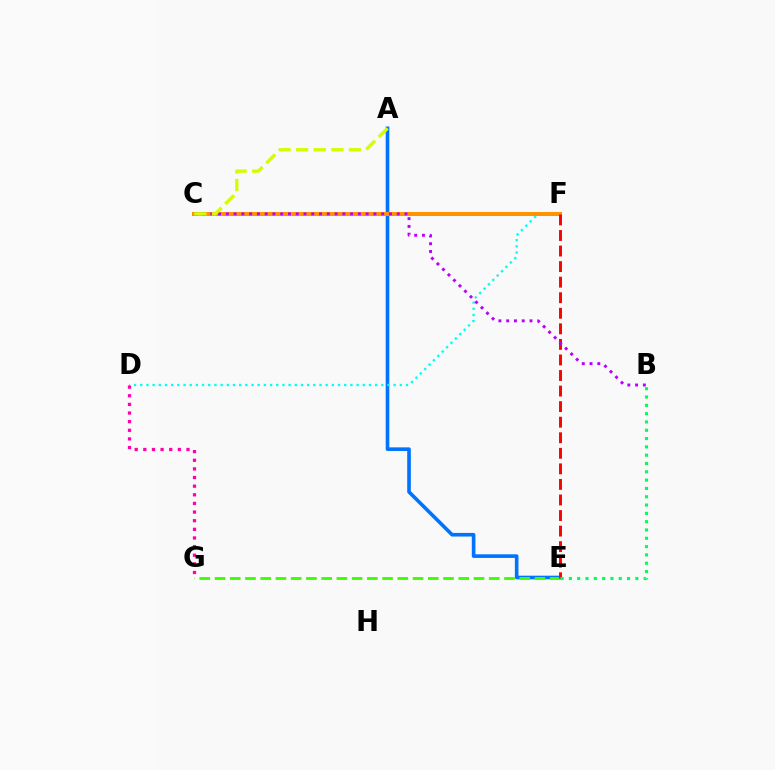{('A', 'E'): [{'color': '#0074ff', 'line_style': 'solid', 'thickness': 2.61}], ('C', 'F'): [{'color': '#2500ff', 'line_style': 'solid', 'thickness': 1.83}, {'color': '#ff9400', 'line_style': 'solid', 'thickness': 2.88}], ('D', 'F'): [{'color': '#00fff6', 'line_style': 'dotted', 'thickness': 1.68}], ('E', 'G'): [{'color': '#3dff00', 'line_style': 'dashed', 'thickness': 2.07}], ('E', 'F'): [{'color': '#ff0000', 'line_style': 'dashed', 'thickness': 2.11}], ('B', 'C'): [{'color': '#b900ff', 'line_style': 'dotted', 'thickness': 2.11}], ('A', 'C'): [{'color': '#d1ff00', 'line_style': 'dashed', 'thickness': 2.39}], ('D', 'G'): [{'color': '#ff00ac', 'line_style': 'dotted', 'thickness': 2.35}], ('B', 'E'): [{'color': '#00ff5c', 'line_style': 'dotted', 'thickness': 2.26}]}